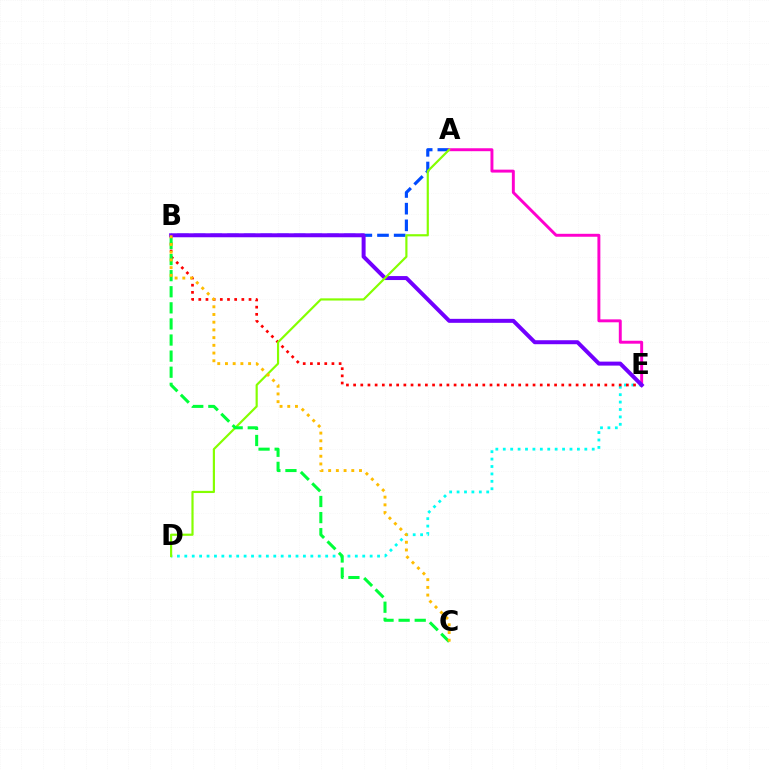{('D', 'E'): [{'color': '#00fff6', 'line_style': 'dotted', 'thickness': 2.01}], ('A', 'B'): [{'color': '#004bff', 'line_style': 'dashed', 'thickness': 2.26}], ('A', 'E'): [{'color': '#ff00cf', 'line_style': 'solid', 'thickness': 2.11}], ('B', 'E'): [{'color': '#ff0000', 'line_style': 'dotted', 'thickness': 1.95}, {'color': '#7200ff', 'line_style': 'solid', 'thickness': 2.86}], ('A', 'D'): [{'color': '#84ff00', 'line_style': 'solid', 'thickness': 1.57}], ('B', 'C'): [{'color': '#00ff39', 'line_style': 'dashed', 'thickness': 2.19}, {'color': '#ffbd00', 'line_style': 'dotted', 'thickness': 2.1}]}